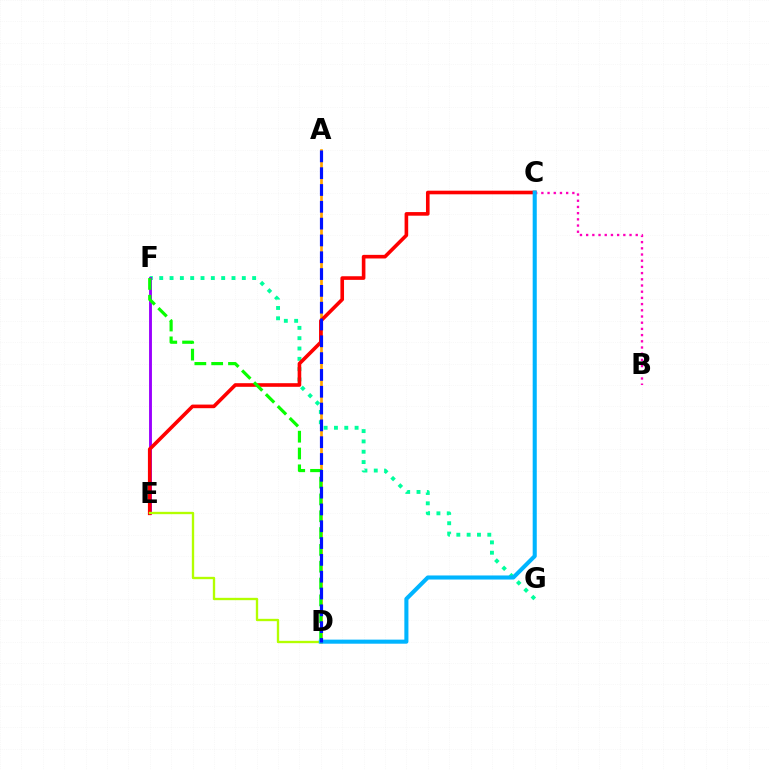{('A', 'D'): [{'color': '#ffa500', 'line_style': 'solid', 'thickness': 1.94}, {'color': '#0010ff', 'line_style': 'dashed', 'thickness': 2.28}], ('F', 'G'): [{'color': '#00ff9d', 'line_style': 'dotted', 'thickness': 2.8}], ('E', 'F'): [{'color': '#9b00ff', 'line_style': 'solid', 'thickness': 2.08}], ('C', 'E'): [{'color': '#ff0000', 'line_style': 'solid', 'thickness': 2.6}], ('D', 'E'): [{'color': '#b3ff00', 'line_style': 'solid', 'thickness': 1.69}], ('D', 'F'): [{'color': '#08ff00', 'line_style': 'dashed', 'thickness': 2.29}], ('B', 'C'): [{'color': '#ff00bd', 'line_style': 'dotted', 'thickness': 1.68}], ('C', 'D'): [{'color': '#00b5ff', 'line_style': 'solid', 'thickness': 2.93}]}